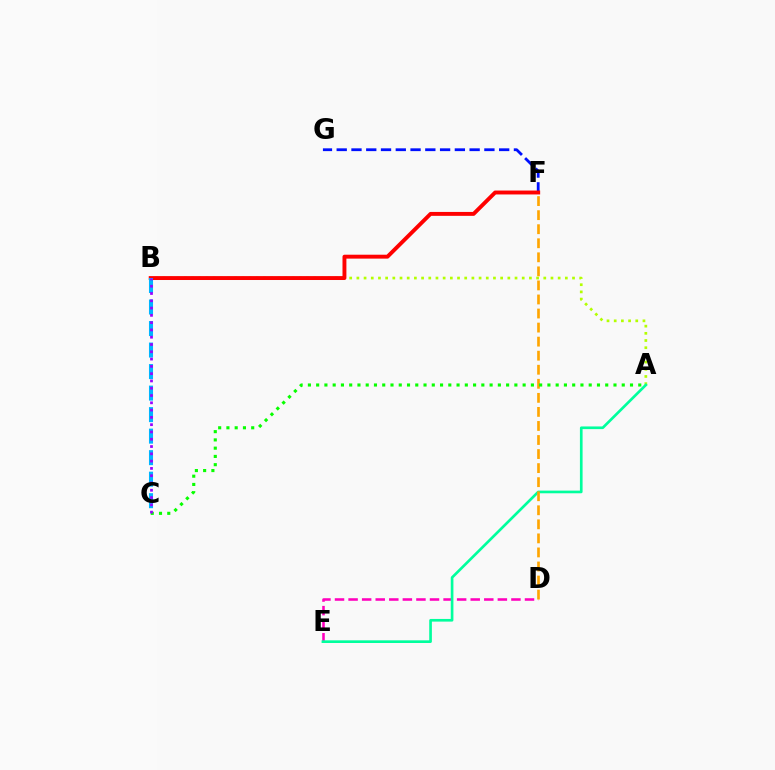{('F', 'G'): [{'color': '#0010ff', 'line_style': 'dashed', 'thickness': 2.01}], ('A', 'B'): [{'color': '#b3ff00', 'line_style': 'dotted', 'thickness': 1.95}], ('D', 'E'): [{'color': '#ff00bd', 'line_style': 'dashed', 'thickness': 1.84}], ('A', 'E'): [{'color': '#00ff9d', 'line_style': 'solid', 'thickness': 1.92}], ('D', 'F'): [{'color': '#ffa500', 'line_style': 'dashed', 'thickness': 1.91}], ('A', 'C'): [{'color': '#08ff00', 'line_style': 'dotted', 'thickness': 2.24}], ('B', 'F'): [{'color': '#ff0000', 'line_style': 'solid', 'thickness': 2.81}], ('B', 'C'): [{'color': '#00b5ff', 'line_style': 'dashed', 'thickness': 2.92}, {'color': '#9b00ff', 'line_style': 'dotted', 'thickness': 1.98}]}